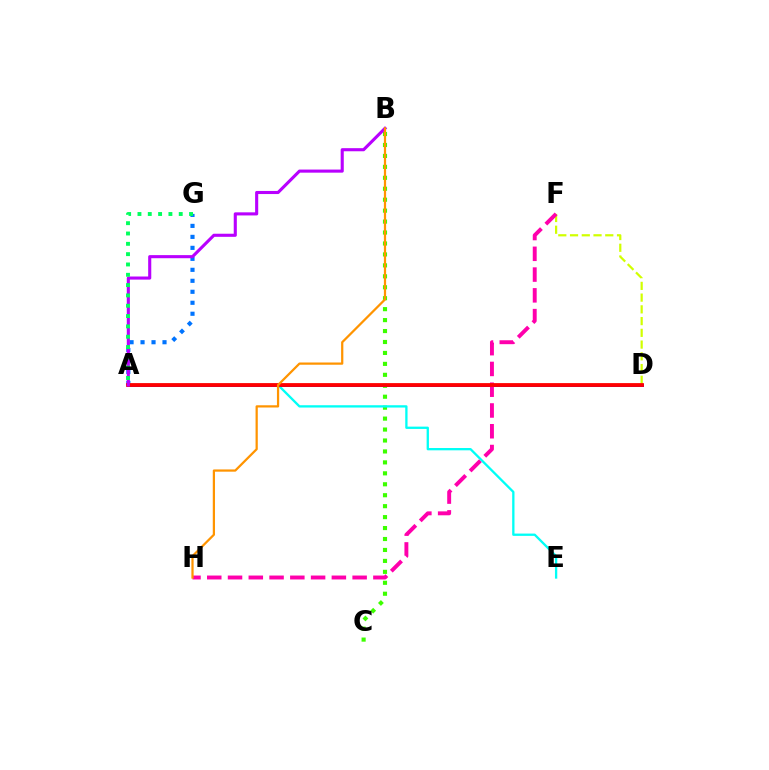{('B', 'C'): [{'color': '#3dff00', 'line_style': 'dotted', 'thickness': 2.97}], ('A', 'E'): [{'color': '#00fff6', 'line_style': 'solid', 'thickness': 1.66}], ('D', 'F'): [{'color': '#d1ff00', 'line_style': 'dashed', 'thickness': 1.6}], ('A', 'D'): [{'color': '#2500ff', 'line_style': 'solid', 'thickness': 2.11}, {'color': '#ff0000', 'line_style': 'solid', 'thickness': 2.73}], ('A', 'G'): [{'color': '#0074ff', 'line_style': 'dotted', 'thickness': 2.98}, {'color': '#00ff5c', 'line_style': 'dotted', 'thickness': 2.8}], ('F', 'H'): [{'color': '#ff00ac', 'line_style': 'dashed', 'thickness': 2.82}], ('A', 'B'): [{'color': '#b900ff', 'line_style': 'solid', 'thickness': 2.23}], ('B', 'H'): [{'color': '#ff9400', 'line_style': 'solid', 'thickness': 1.61}]}